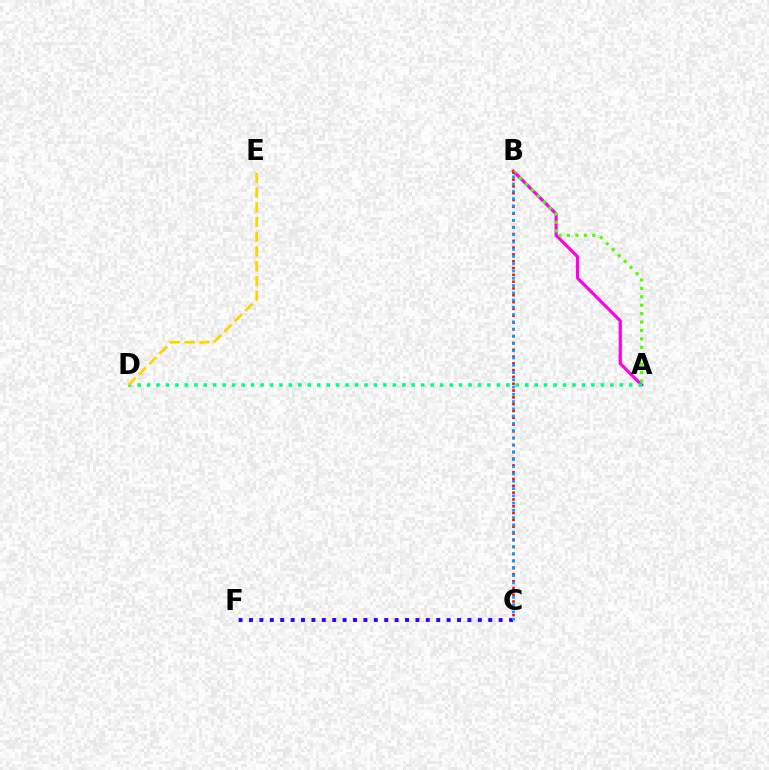{('C', 'F'): [{'color': '#3700ff', 'line_style': 'dotted', 'thickness': 2.83}], ('A', 'B'): [{'color': '#ff00ed', 'line_style': 'solid', 'thickness': 2.29}, {'color': '#4fff00', 'line_style': 'dotted', 'thickness': 2.29}], ('A', 'D'): [{'color': '#00ff86', 'line_style': 'dotted', 'thickness': 2.57}], ('D', 'E'): [{'color': '#ffd500', 'line_style': 'dashed', 'thickness': 2.0}], ('B', 'C'): [{'color': '#ff0000', 'line_style': 'dotted', 'thickness': 1.85}, {'color': '#009eff', 'line_style': 'dotted', 'thickness': 1.97}]}